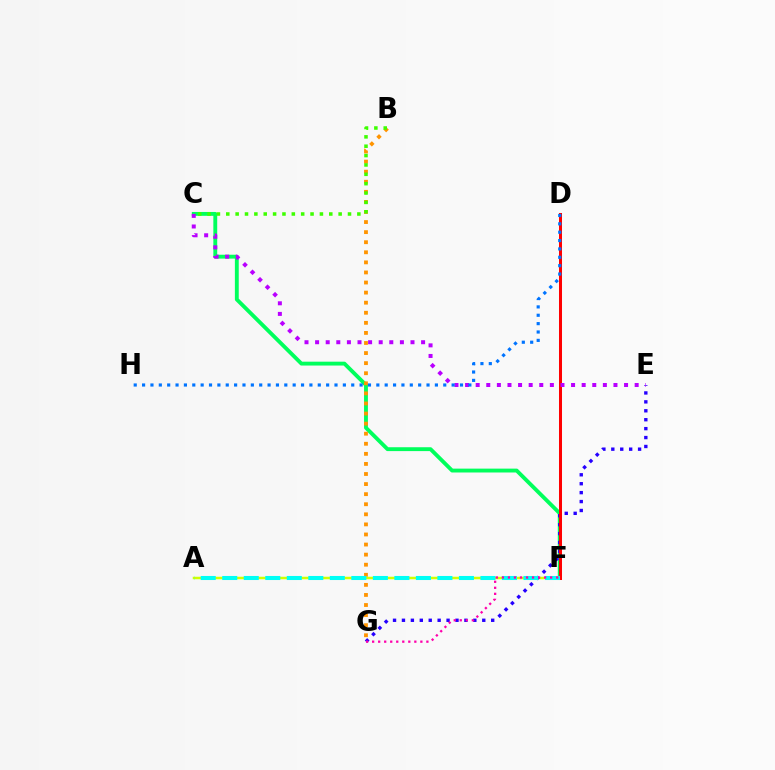{('A', 'F'): [{'color': '#d1ff00', 'line_style': 'solid', 'thickness': 1.8}, {'color': '#00fff6', 'line_style': 'dashed', 'thickness': 2.92}], ('C', 'F'): [{'color': '#00ff5c', 'line_style': 'solid', 'thickness': 2.78}], ('B', 'G'): [{'color': '#ff9400', 'line_style': 'dotted', 'thickness': 2.74}], ('E', 'G'): [{'color': '#2500ff', 'line_style': 'dotted', 'thickness': 2.42}], ('D', 'F'): [{'color': '#ff0000', 'line_style': 'solid', 'thickness': 2.17}], ('C', 'E'): [{'color': '#b900ff', 'line_style': 'dotted', 'thickness': 2.88}], ('D', 'H'): [{'color': '#0074ff', 'line_style': 'dotted', 'thickness': 2.27}], ('B', 'C'): [{'color': '#3dff00', 'line_style': 'dotted', 'thickness': 2.54}], ('F', 'G'): [{'color': '#ff00ac', 'line_style': 'dotted', 'thickness': 1.64}]}